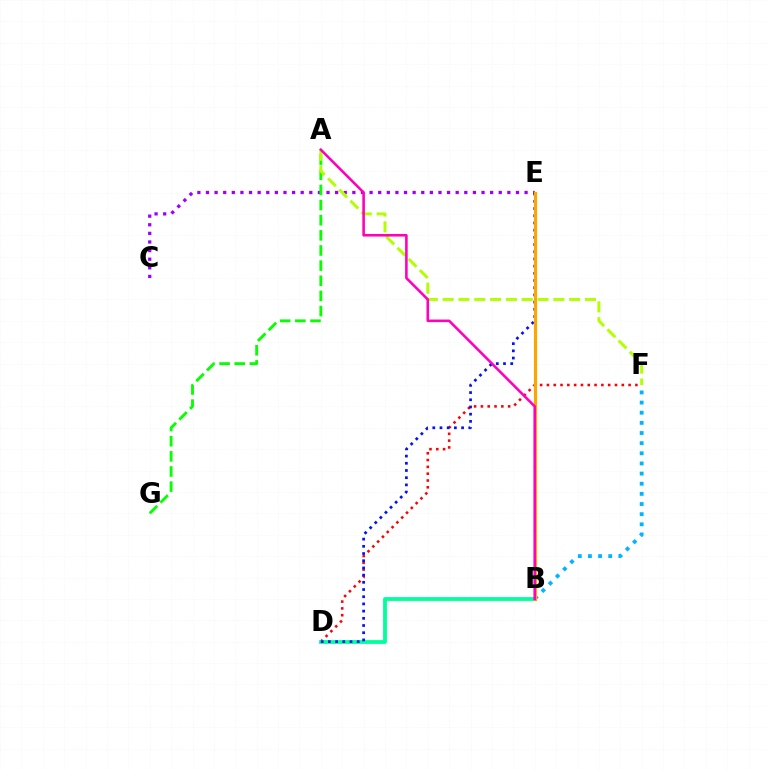{('D', 'F'): [{'color': '#ff0000', 'line_style': 'dotted', 'thickness': 1.85}], ('C', 'E'): [{'color': '#9b00ff', 'line_style': 'dotted', 'thickness': 2.34}], ('B', 'D'): [{'color': '#00ff9d', 'line_style': 'solid', 'thickness': 2.73}], ('B', 'F'): [{'color': '#00b5ff', 'line_style': 'dotted', 'thickness': 2.76}], ('A', 'G'): [{'color': '#08ff00', 'line_style': 'dashed', 'thickness': 2.06}], ('D', 'E'): [{'color': '#0010ff', 'line_style': 'dotted', 'thickness': 1.96}], ('A', 'F'): [{'color': '#b3ff00', 'line_style': 'dashed', 'thickness': 2.15}], ('B', 'E'): [{'color': '#ffa500', 'line_style': 'solid', 'thickness': 2.28}], ('A', 'B'): [{'color': '#ff00bd', 'line_style': 'solid', 'thickness': 1.86}]}